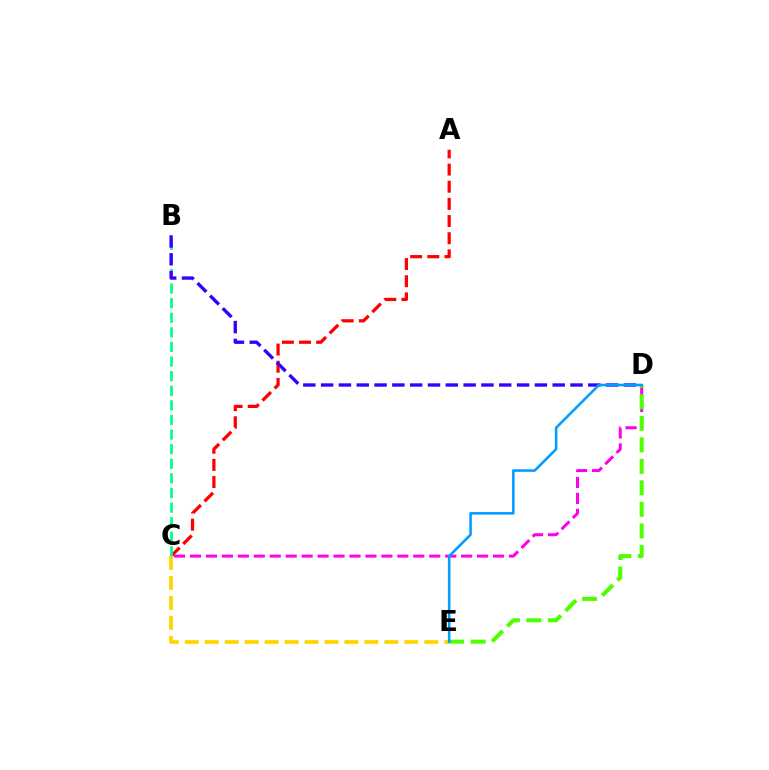{('A', 'C'): [{'color': '#ff0000', 'line_style': 'dashed', 'thickness': 2.33}], ('C', 'E'): [{'color': '#ffd500', 'line_style': 'dashed', 'thickness': 2.71}], ('C', 'D'): [{'color': '#ff00ed', 'line_style': 'dashed', 'thickness': 2.17}], ('B', 'C'): [{'color': '#00ff86', 'line_style': 'dashed', 'thickness': 1.98}], ('D', 'E'): [{'color': '#4fff00', 'line_style': 'dashed', 'thickness': 2.92}, {'color': '#009eff', 'line_style': 'solid', 'thickness': 1.86}], ('B', 'D'): [{'color': '#3700ff', 'line_style': 'dashed', 'thickness': 2.42}]}